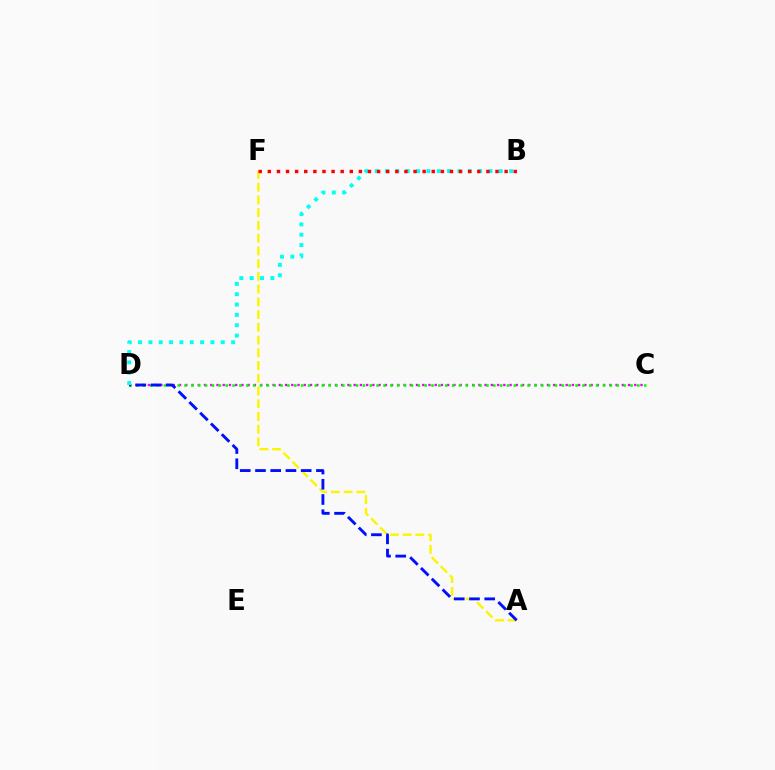{('A', 'F'): [{'color': '#fcf500', 'line_style': 'dashed', 'thickness': 1.73}], ('C', 'D'): [{'color': '#ee00ff', 'line_style': 'dotted', 'thickness': 1.69}, {'color': '#08ff00', 'line_style': 'dotted', 'thickness': 1.86}], ('A', 'D'): [{'color': '#0010ff', 'line_style': 'dashed', 'thickness': 2.07}], ('B', 'D'): [{'color': '#00fff6', 'line_style': 'dotted', 'thickness': 2.81}], ('B', 'F'): [{'color': '#ff0000', 'line_style': 'dotted', 'thickness': 2.47}]}